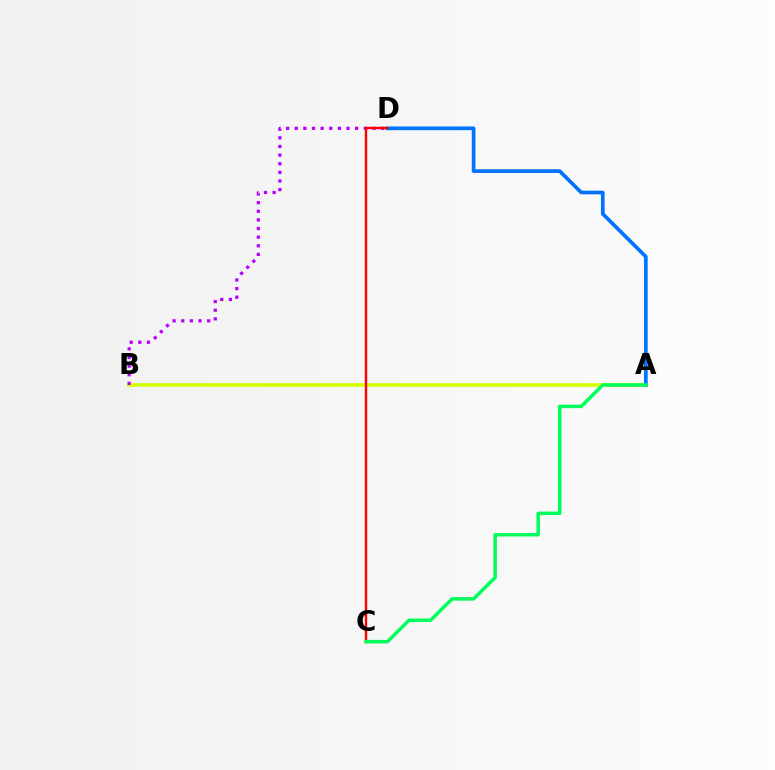{('A', 'B'): [{'color': '#d1ff00', 'line_style': 'solid', 'thickness': 2.62}], ('A', 'D'): [{'color': '#0074ff', 'line_style': 'solid', 'thickness': 2.66}], ('B', 'D'): [{'color': '#b900ff', 'line_style': 'dotted', 'thickness': 2.34}], ('C', 'D'): [{'color': '#ff0000', 'line_style': 'solid', 'thickness': 1.72}], ('A', 'C'): [{'color': '#00ff5c', 'line_style': 'solid', 'thickness': 2.53}]}